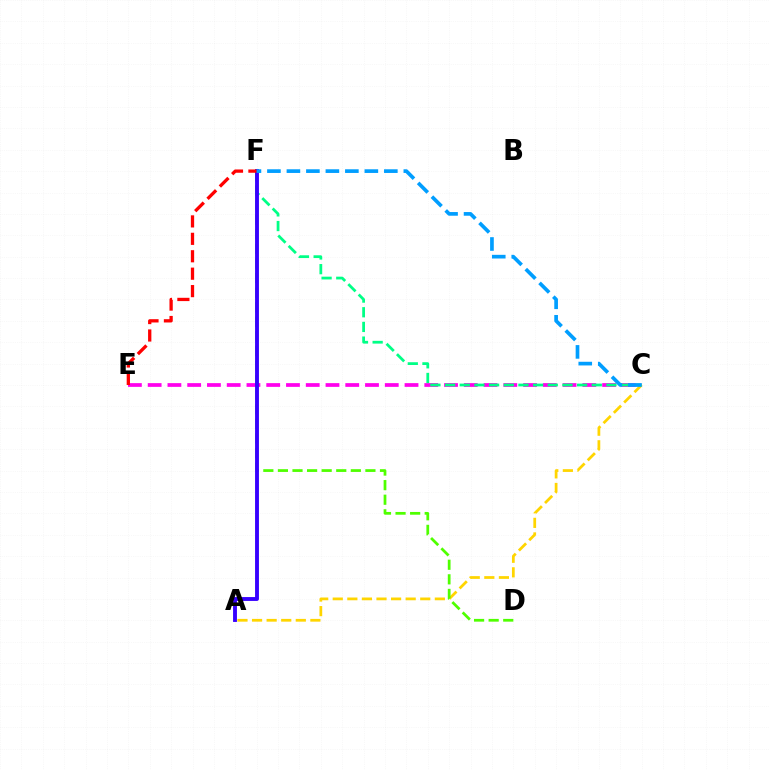{('C', 'E'): [{'color': '#ff00ed', 'line_style': 'dashed', 'thickness': 2.68}], ('A', 'C'): [{'color': '#ffd500', 'line_style': 'dashed', 'thickness': 1.98}], ('C', 'F'): [{'color': '#00ff86', 'line_style': 'dashed', 'thickness': 1.99}, {'color': '#009eff', 'line_style': 'dashed', 'thickness': 2.65}], ('D', 'F'): [{'color': '#4fff00', 'line_style': 'dashed', 'thickness': 1.98}], ('A', 'F'): [{'color': '#3700ff', 'line_style': 'solid', 'thickness': 2.79}], ('E', 'F'): [{'color': '#ff0000', 'line_style': 'dashed', 'thickness': 2.37}]}